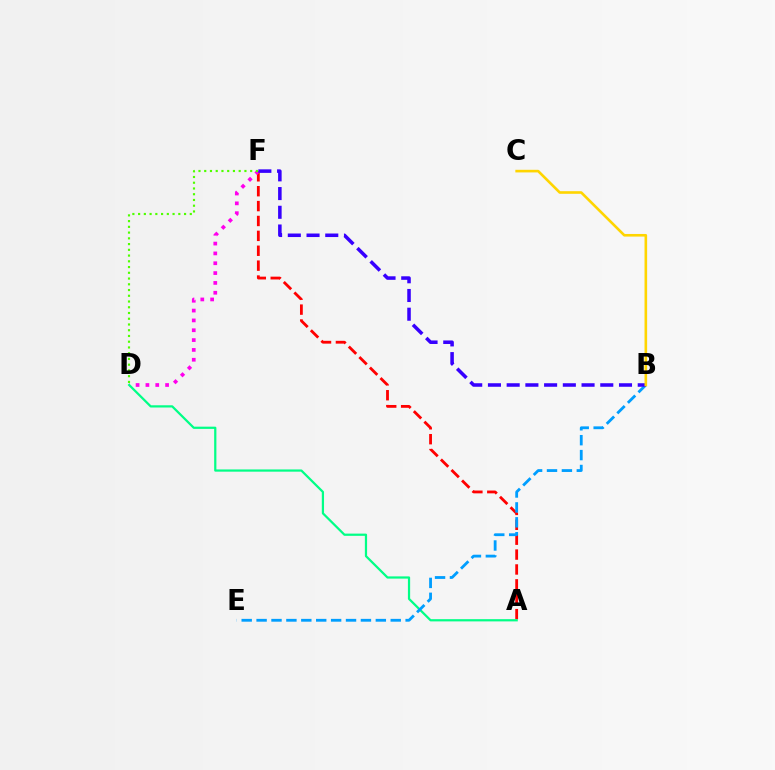{('A', 'F'): [{'color': '#ff0000', 'line_style': 'dashed', 'thickness': 2.02}], ('D', 'F'): [{'color': '#ff00ed', 'line_style': 'dotted', 'thickness': 2.67}, {'color': '#4fff00', 'line_style': 'dotted', 'thickness': 1.56}], ('A', 'D'): [{'color': '#00ff86', 'line_style': 'solid', 'thickness': 1.6}], ('B', 'E'): [{'color': '#009eff', 'line_style': 'dashed', 'thickness': 2.02}], ('B', 'F'): [{'color': '#3700ff', 'line_style': 'dashed', 'thickness': 2.54}], ('B', 'C'): [{'color': '#ffd500', 'line_style': 'solid', 'thickness': 1.88}]}